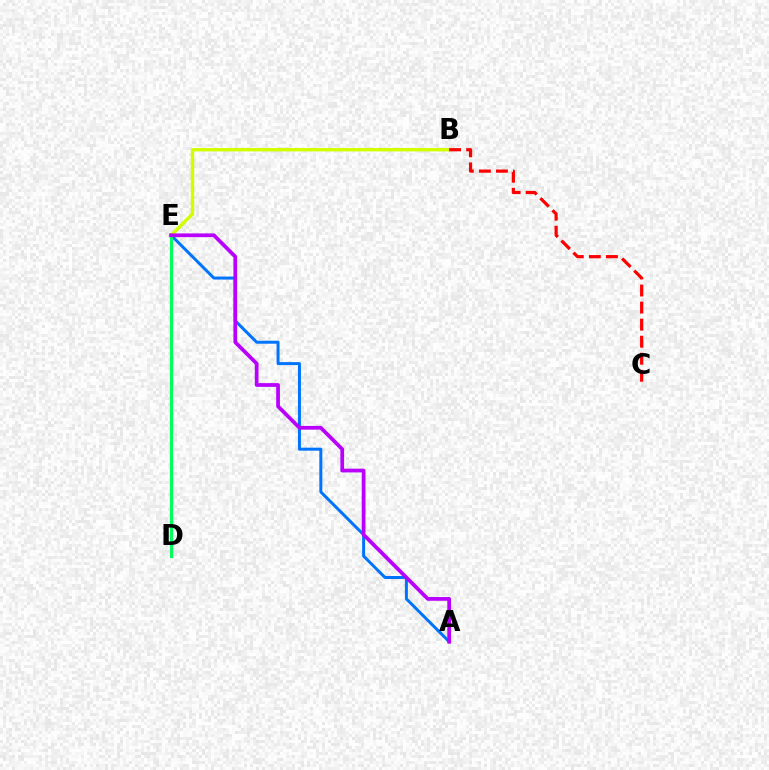{('A', 'E'): [{'color': '#0074ff', 'line_style': 'solid', 'thickness': 2.15}, {'color': '#b900ff', 'line_style': 'solid', 'thickness': 2.69}], ('B', 'E'): [{'color': '#d1ff00', 'line_style': 'solid', 'thickness': 2.45}], ('D', 'E'): [{'color': '#00ff5c', 'line_style': 'solid', 'thickness': 2.26}], ('B', 'C'): [{'color': '#ff0000', 'line_style': 'dashed', 'thickness': 2.32}]}